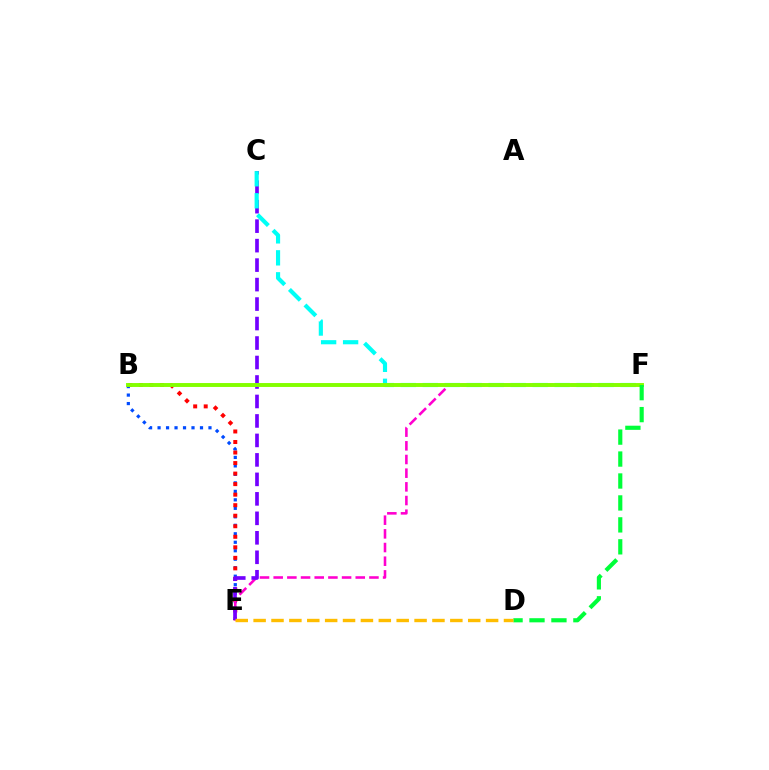{('B', 'E'): [{'color': '#004bff', 'line_style': 'dotted', 'thickness': 2.31}, {'color': '#ff0000', 'line_style': 'dotted', 'thickness': 2.86}], ('E', 'F'): [{'color': '#ff00cf', 'line_style': 'dashed', 'thickness': 1.86}], ('C', 'E'): [{'color': '#7200ff', 'line_style': 'dashed', 'thickness': 2.65}], ('C', 'F'): [{'color': '#00fff6', 'line_style': 'dashed', 'thickness': 2.99}], ('B', 'F'): [{'color': '#84ff00', 'line_style': 'solid', 'thickness': 2.82}], ('D', 'F'): [{'color': '#00ff39', 'line_style': 'dashed', 'thickness': 2.98}], ('D', 'E'): [{'color': '#ffbd00', 'line_style': 'dashed', 'thickness': 2.43}]}